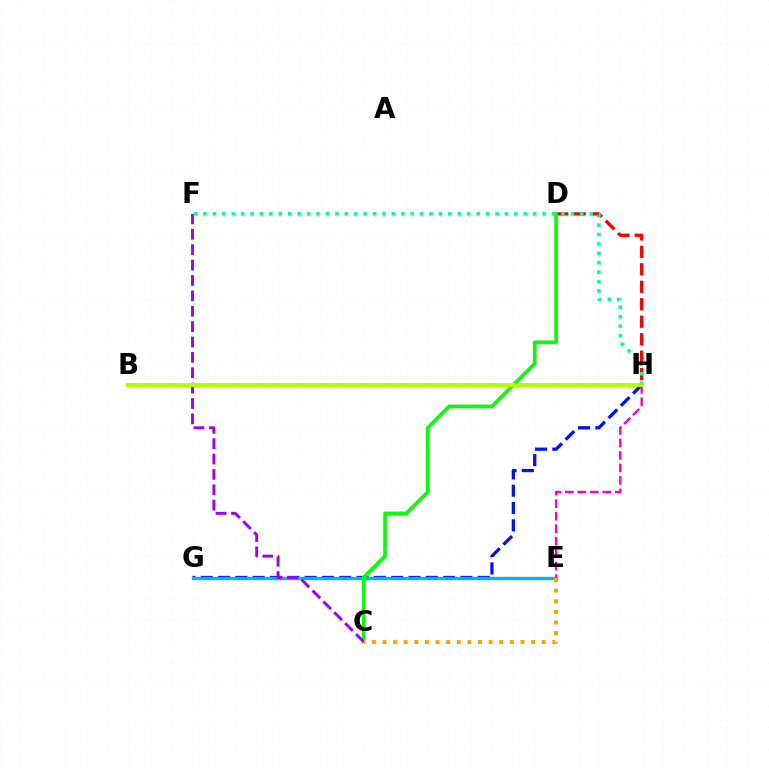{('G', 'H'): [{'color': '#0010ff', 'line_style': 'dashed', 'thickness': 2.35}], ('D', 'H'): [{'color': '#ff0000', 'line_style': 'dashed', 'thickness': 2.37}], ('E', 'G'): [{'color': '#00b5ff', 'line_style': 'solid', 'thickness': 2.41}], ('C', 'D'): [{'color': '#08ff00', 'line_style': 'solid', 'thickness': 2.64}], ('E', 'H'): [{'color': '#ff00bd', 'line_style': 'dashed', 'thickness': 1.7}], ('C', 'F'): [{'color': '#9b00ff', 'line_style': 'dashed', 'thickness': 2.09}], ('F', 'H'): [{'color': '#00ff9d', 'line_style': 'dotted', 'thickness': 2.56}], ('C', 'E'): [{'color': '#ffa500', 'line_style': 'dotted', 'thickness': 2.88}], ('B', 'H'): [{'color': '#b3ff00', 'line_style': 'solid', 'thickness': 2.85}]}